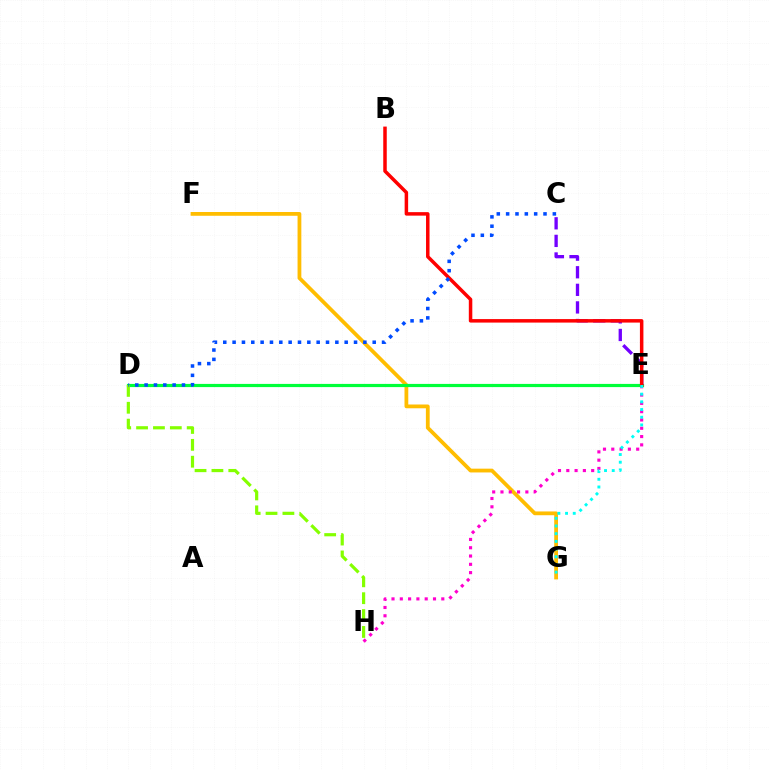{('F', 'G'): [{'color': '#ffbd00', 'line_style': 'solid', 'thickness': 2.72}], ('E', 'H'): [{'color': '#ff00cf', 'line_style': 'dotted', 'thickness': 2.25}], ('D', 'E'): [{'color': '#00ff39', 'line_style': 'solid', 'thickness': 2.3}], ('C', 'E'): [{'color': '#7200ff', 'line_style': 'dashed', 'thickness': 2.39}], ('D', 'H'): [{'color': '#84ff00', 'line_style': 'dashed', 'thickness': 2.29}], ('B', 'E'): [{'color': '#ff0000', 'line_style': 'solid', 'thickness': 2.52}], ('E', 'G'): [{'color': '#00fff6', 'line_style': 'dotted', 'thickness': 2.09}], ('C', 'D'): [{'color': '#004bff', 'line_style': 'dotted', 'thickness': 2.54}]}